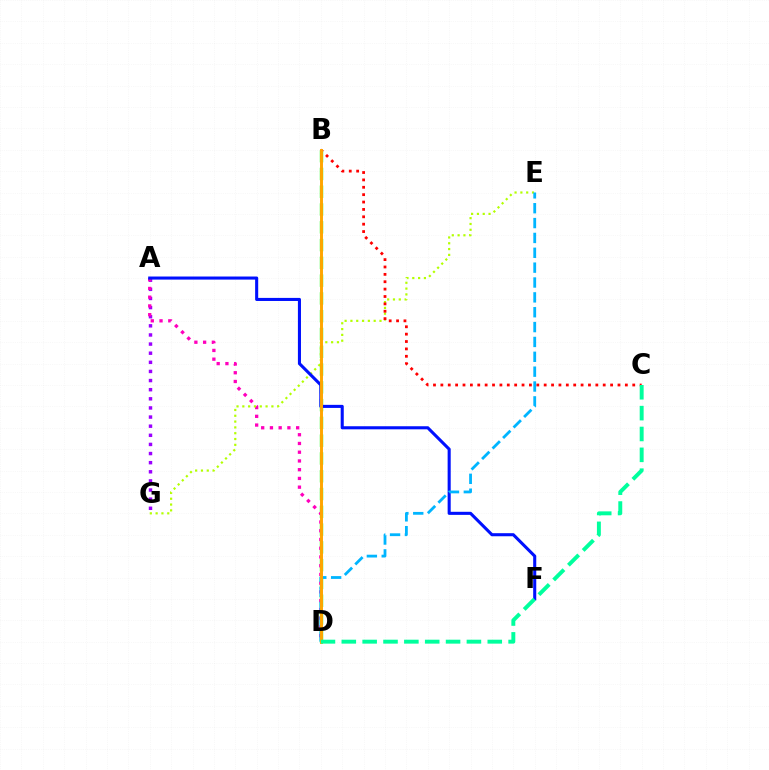{('B', 'D'): [{'color': '#08ff00', 'line_style': 'dashed', 'thickness': 2.42}, {'color': '#ffa500', 'line_style': 'solid', 'thickness': 2.12}], ('A', 'G'): [{'color': '#9b00ff', 'line_style': 'dotted', 'thickness': 2.48}], ('A', 'D'): [{'color': '#ff00bd', 'line_style': 'dotted', 'thickness': 2.37}], ('E', 'G'): [{'color': '#b3ff00', 'line_style': 'dotted', 'thickness': 1.58}], ('B', 'C'): [{'color': '#ff0000', 'line_style': 'dotted', 'thickness': 2.01}], ('A', 'F'): [{'color': '#0010ff', 'line_style': 'solid', 'thickness': 2.21}], ('D', 'E'): [{'color': '#00b5ff', 'line_style': 'dashed', 'thickness': 2.02}], ('C', 'D'): [{'color': '#00ff9d', 'line_style': 'dashed', 'thickness': 2.83}]}